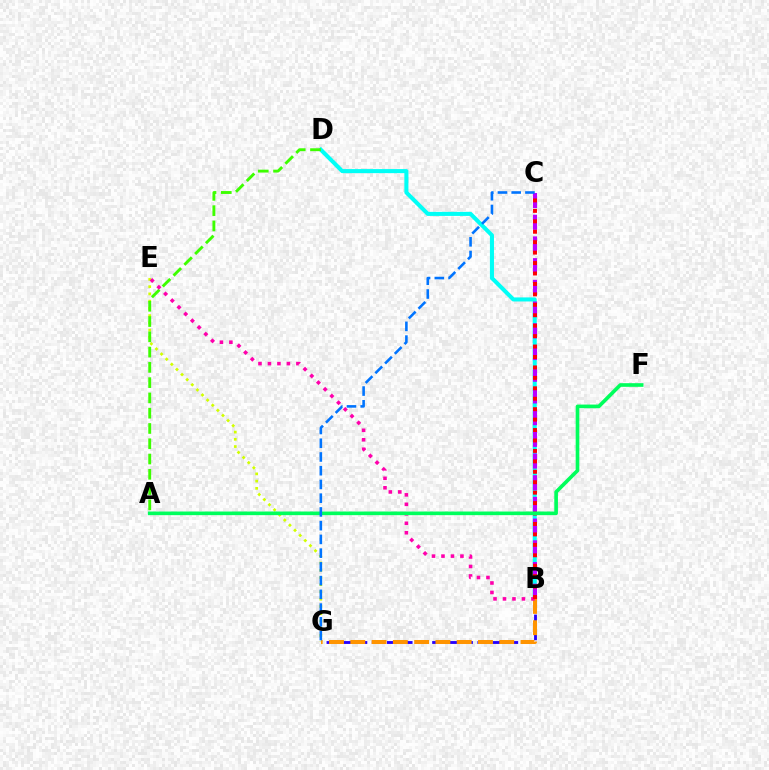{('E', 'G'): [{'color': '#d1ff00', 'line_style': 'dotted', 'thickness': 1.97}], ('B', 'D'): [{'color': '#00fff6', 'line_style': 'solid', 'thickness': 2.92}], ('B', 'G'): [{'color': '#2500ff', 'line_style': 'dashed', 'thickness': 2.05}, {'color': '#ff9400', 'line_style': 'dashed', 'thickness': 2.89}], ('B', 'C'): [{'color': '#b900ff', 'line_style': 'dashed', 'thickness': 2.95}, {'color': '#ff0000', 'line_style': 'dotted', 'thickness': 2.84}], ('A', 'D'): [{'color': '#3dff00', 'line_style': 'dashed', 'thickness': 2.08}], ('B', 'E'): [{'color': '#ff00ac', 'line_style': 'dotted', 'thickness': 2.58}], ('A', 'F'): [{'color': '#00ff5c', 'line_style': 'solid', 'thickness': 2.62}], ('C', 'G'): [{'color': '#0074ff', 'line_style': 'dashed', 'thickness': 1.87}]}